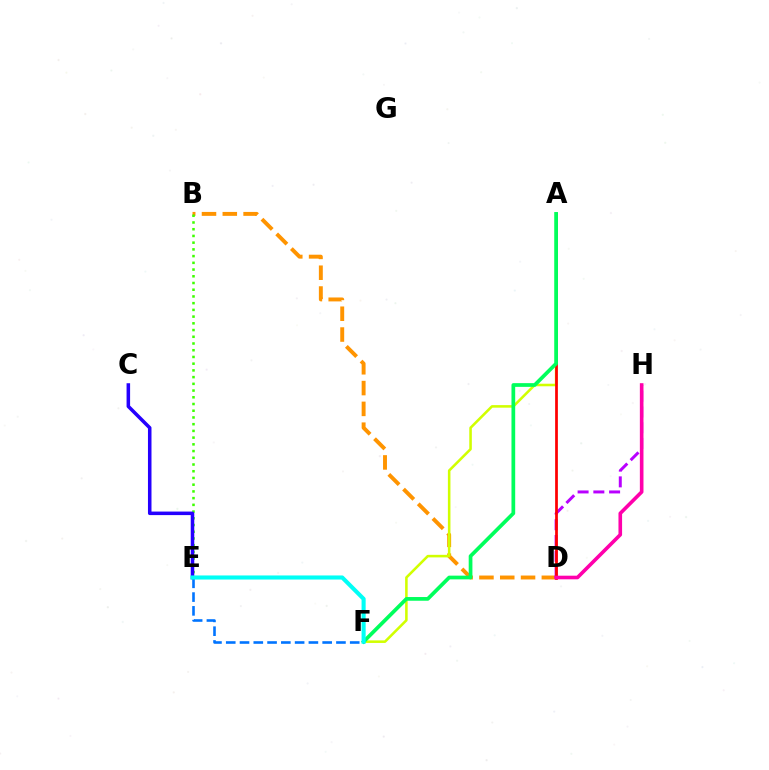{('B', 'D'): [{'color': '#ff9400', 'line_style': 'dashed', 'thickness': 2.83}], ('A', 'F'): [{'color': '#d1ff00', 'line_style': 'solid', 'thickness': 1.84}, {'color': '#00ff5c', 'line_style': 'solid', 'thickness': 2.68}], ('D', 'H'): [{'color': '#b900ff', 'line_style': 'dashed', 'thickness': 2.14}, {'color': '#ff00ac', 'line_style': 'solid', 'thickness': 2.61}], ('A', 'D'): [{'color': '#ff0000', 'line_style': 'solid', 'thickness': 1.98}], ('B', 'E'): [{'color': '#3dff00', 'line_style': 'dotted', 'thickness': 1.83}], ('C', 'E'): [{'color': '#2500ff', 'line_style': 'solid', 'thickness': 2.54}], ('E', 'F'): [{'color': '#0074ff', 'line_style': 'dashed', 'thickness': 1.87}, {'color': '#00fff6', 'line_style': 'solid', 'thickness': 2.94}]}